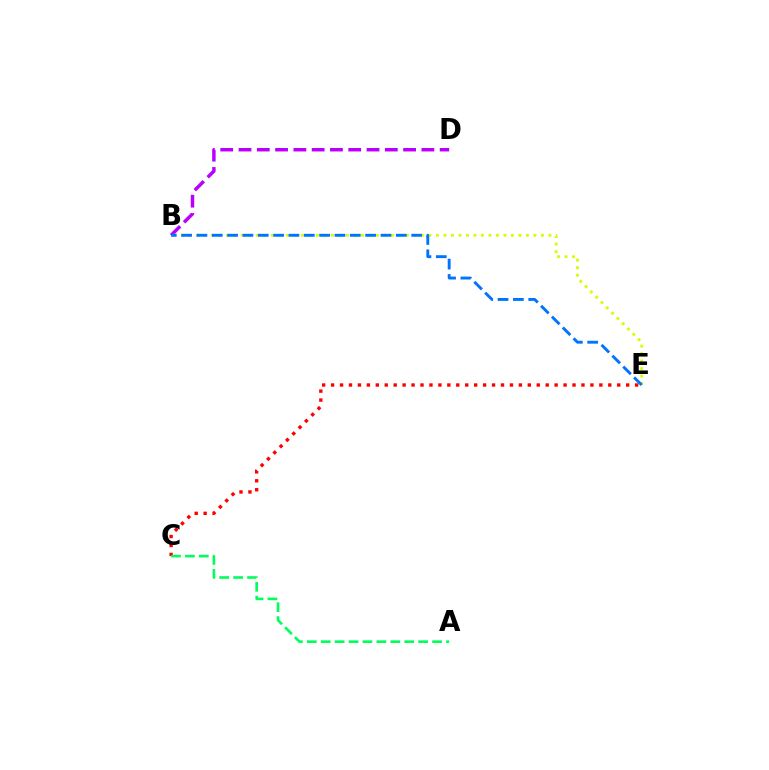{('B', 'D'): [{'color': '#b900ff', 'line_style': 'dashed', 'thickness': 2.48}], ('C', 'E'): [{'color': '#ff0000', 'line_style': 'dotted', 'thickness': 2.43}], ('B', 'E'): [{'color': '#d1ff00', 'line_style': 'dotted', 'thickness': 2.04}, {'color': '#0074ff', 'line_style': 'dashed', 'thickness': 2.08}], ('A', 'C'): [{'color': '#00ff5c', 'line_style': 'dashed', 'thickness': 1.89}]}